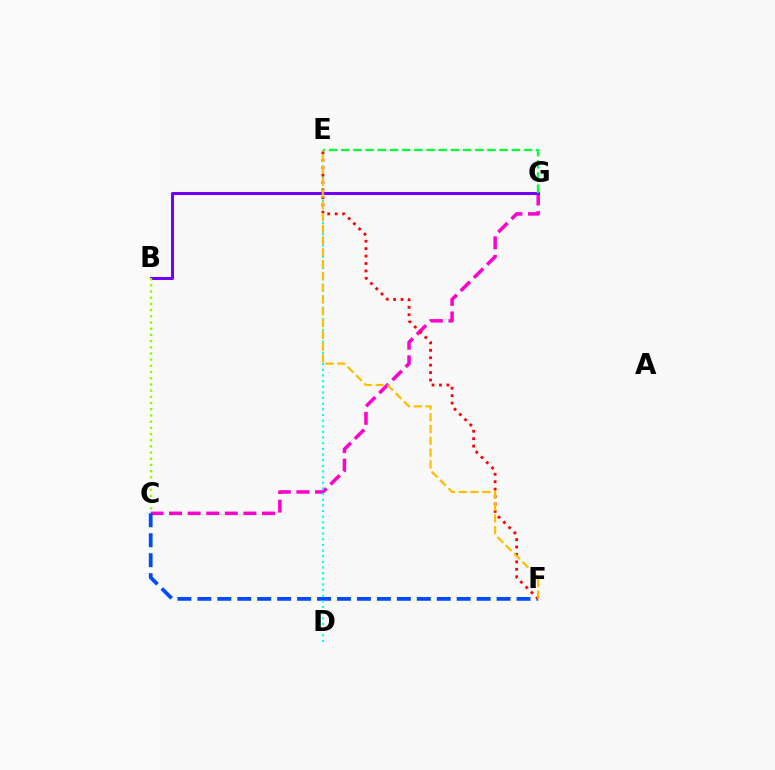{('C', 'G'): [{'color': '#ff00cf', 'line_style': 'dashed', 'thickness': 2.53}], ('B', 'G'): [{'color': '#7200ff', 'line_style': 'solid', 'thickness': 2.19}], ('E', 'G'): [{'color': '#00ff39', 'line_style': 'dashed', 'thickness': 1.66}], ('B', 'C'): [{'color': '#84ff00', 'line_style': 'dotted', 'thickness': 1.68}], ('C', 'F'): [{'color': '#004bff', 'line_style': 'dashed', 'thickness': 2.71}], ('D', 'E'): [{'color': '#00fff6', 'line_style': 'dotted', 'thickness': 1.53}], ('E', 'F'): [{'color': '#ff0000', 'line_style': 'dotted', 'thickness': 2.02}, {'color': '#ffbd00', 'line_style': 'dashed', 'thickness': 1.6}]}